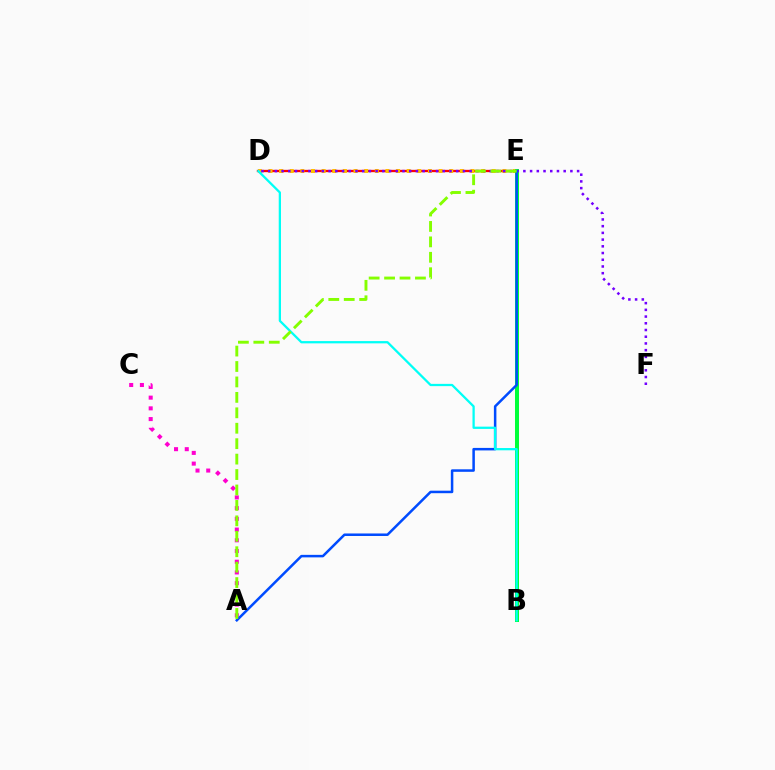{('A', 'C'): [{'color': '#ff00cf', 'line_style': 'dotted', 'thickness': 2.91}], ('D', 'E'): [{'color': '#ff0000', 'line_style': 'solid', 'thickness': 1.67}, {'color': '#ffbd00', 'line_style': 'dotted', 'thickness': 2.89}], ('B', 'E'): [{'color': '#00ff39', 'line_style': 'solid', 'thickness': 2.89}], ('D', 'F'): [{'color': '#7200ff', 'line_style': 'dotted', 'thickness': 1.82}], ('A', 'E'): [{'color': '#004bff', 'line_style': 'solid', 'thickness': 1.81}, {'color': '#84ff00', 'line_style': 'dashed', 'thickness': 2.1}], ('B', 'D'): [{'color': '#00fff6', 'line_style': 'solid', 'thickness': 1.63}]}